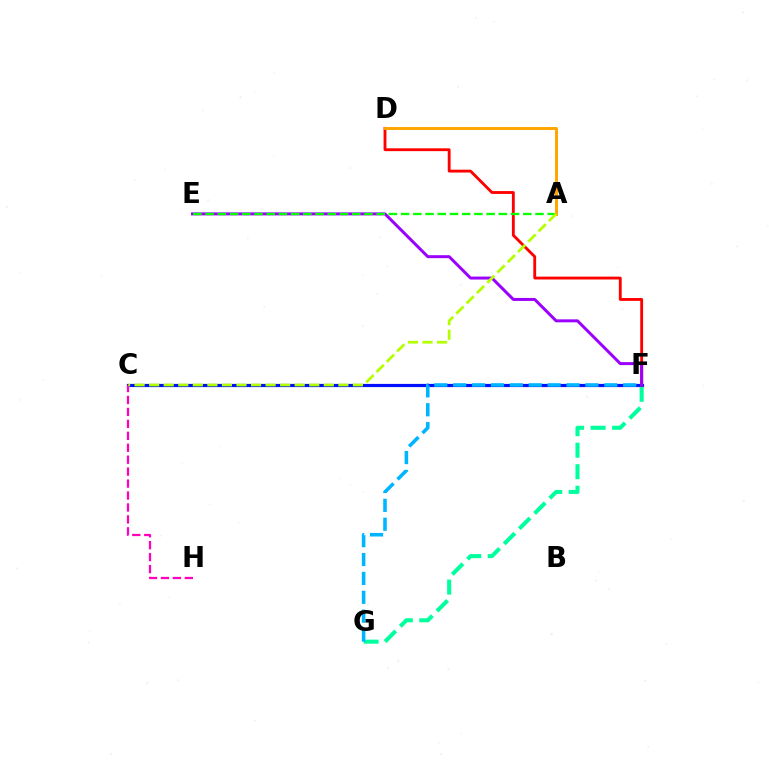{('C', 'F'): [{'color': '#0010ff', 'line_style': 'solid', 'thickness': 2.29}], ('F', 'G'): [{'color': '#00ff9d', 'line_style': 'dashed', 'thickness': 2.92}, {'color': '#00b5ff', 'line_style': 'dashed', 'thickness': 2.57}], ('D', 'F'): [{'color': '#ff0000', 'line_style': 'solid', 'thickness': 2.05}], ('C', 'H'): [{'color': '#ff00bd', 'line_style': 'dashed', 'thickness': 1.62}], ('E', 'F'): [{'color': '#9b00ff', 'line_style': 'solid', 'thickness': 2.14}], ('A', 'E'): [{'color': '#08ff00', 'line_style': 'dashed', 'thickness': 1.66}], ('A', 'D'): [{'color': '#ffa500', 'line_style': 'solid', 'thickness': 2.12}], ('A', 'C'): [{'color': '#b3ff00', 'line_style': 'dashed', 'thickness': 1.98}]}